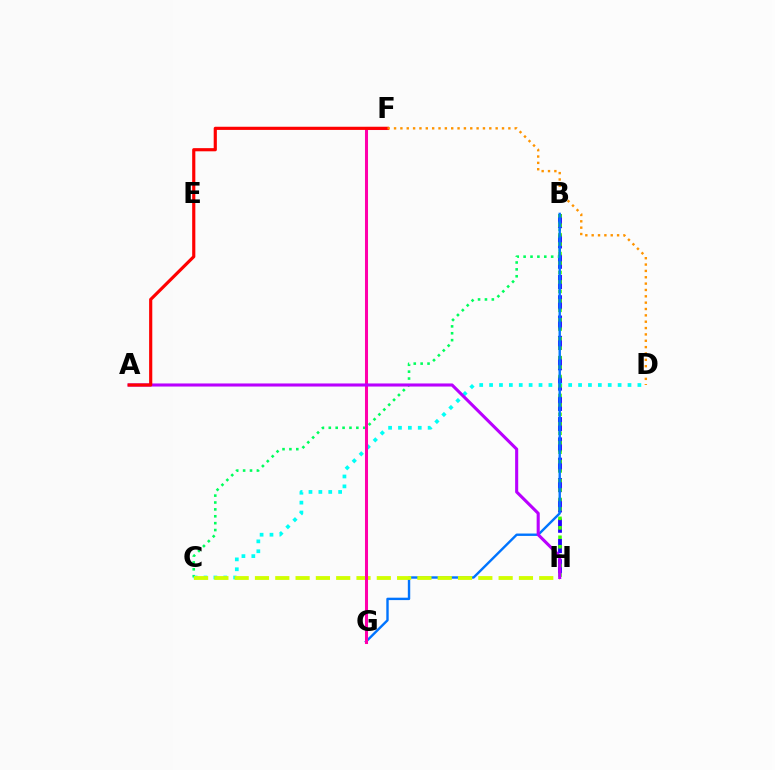{('B', 'H'): [{'color': '#2500ff', 'line_style': 'dashed', 'thickness': 2.76}, {'color': '#3dff00', 'line_style': 'dotted', 'thickness': 2.57}], ('B', 'C'): [{'color': '#00ff5c', 'line_style': 'dotted', 'thickness': 1.87}], ('C', 'D'): [{'color': '#00fff6', 'line_style': 'dotted', 'thickness': 2.69}], ('B', 'G'): [{'color': '#0074ff', 'line_style': 'solid', 'thickness': 1.73}], ('C', 'H'): [{'color': '#d1ff00', 'line_style': 'dashed', 'thickness': 2.76}], ('F', 'G'): [{'color': '#ff00ac', 'line_style': 'solid', 'thickness': 2.19}], ('A', 'H'): [{'color': '#b900ff', 'line_style': 'solid', 'thickness': 2.22}], ('A', 'F'): [{'color': '#ff0000', 'line_style': 'solid', 'thickness': 2.28}], ('D', 'F'): [{'color': '#ff9400', 'line_style': 'dotted', 'thickness': 1.73}]}